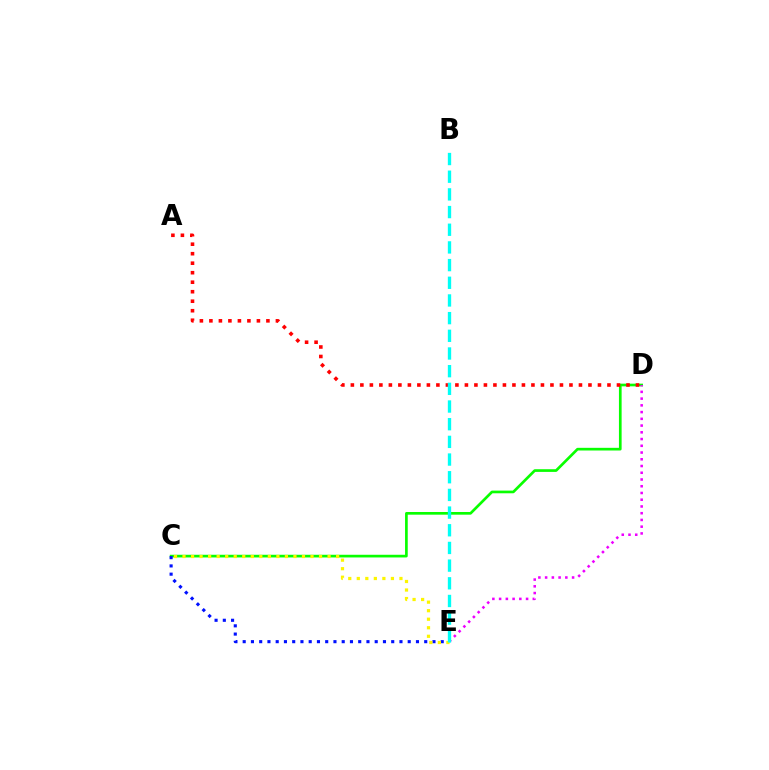{('C', 'D'): [{'color': '#08ff00', 'line_style': 'solid', 'thickness': 1.93}], ('D', 'E'): [{'color': '#ee00ff', 'line_style': 'dotted', 'thickness': 1.83}], ('C', 'E'): [{'color': '#0010ff', 'line_style': 'dotted', 'thickness': 2.24}, {'color': '#fcf500', 'line_style': 'dotted', 'thickness': 2.32}], ('A', 'D'): [{'color': '#ff0000', 'line_style': 'dotted', 'thickness': 2.58}], ('B', 'E'): [{'color': '#00fff6', 'line_style': 'dashed', 'thickness': 2.4}]}